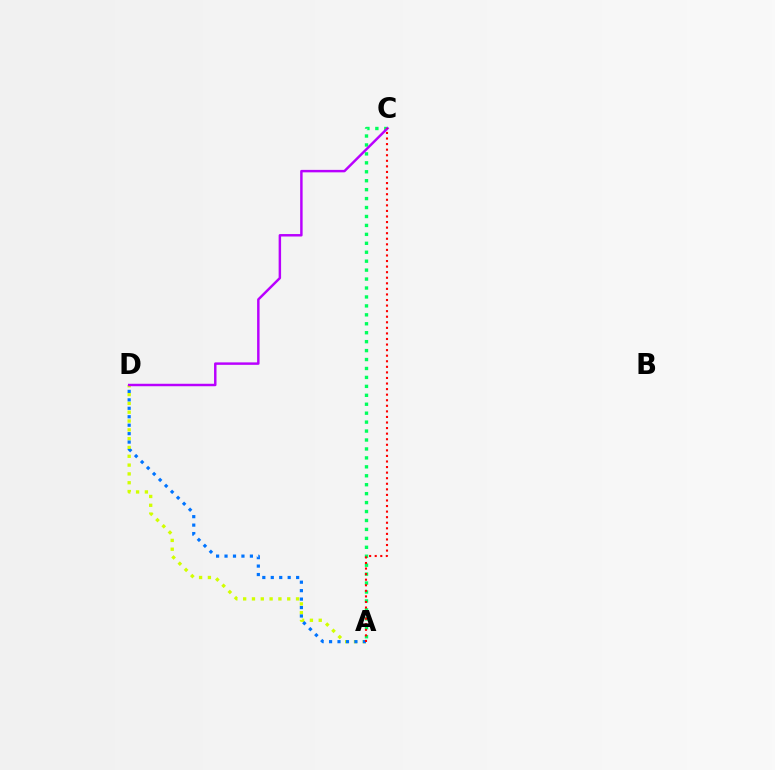{('A', 'C'): [{'color': '#00ff5c', 'line_style': 'dotted', 'thickness': 2.43}, {'color': '#ff0000', 'line_style': 'dotted', 'thickness': 1.51}], ('A', 'D'): [{'color': '#d1ff00', 'line_style': 'dotted', 'thickness': 2.4}, {'color': '#0074ff', 'line_style': 'dotted', 'thickness': 2.3}], ('C', 'D'): [{'color': '#b900ff', 'line_style': 'solid', 'thickness': 1.77}]}